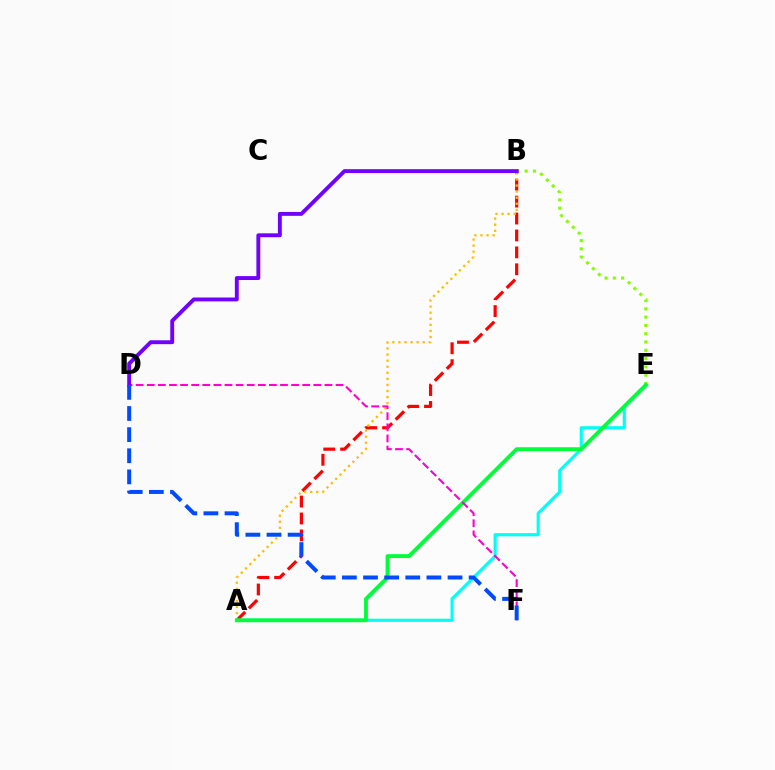{('A', 'B'): [{'color': '#ff0000', 'line_style': 'dashed', 'thickness': 2.3}, {'color': '#ffbd00', 'line_style': 'dotted', 'thickness': 1.65}], ('B', 'E'): [{'color': '#84ff00', 'line_style': 'dotted', 'thickness': 2.25}], ('A', 'E'): [{'color': '#00fff6', 'line_style': 'solid', 'thickness': 2.26}, {'color': '#00ff39', 'line_style': 'solid', 'thickness': 2.77}], ('D', 'F'): [{'color': '#ff00cf', 'line_style': 'dashed', 'thickness': 1.51}, {'color': '#004bff', 'line_style': 'dashed', 'thickness': 2.87}], ('B', 'D'): [{'color': '#7200ff', 'line_style': 'solid', 'thickness': 2.8}]}